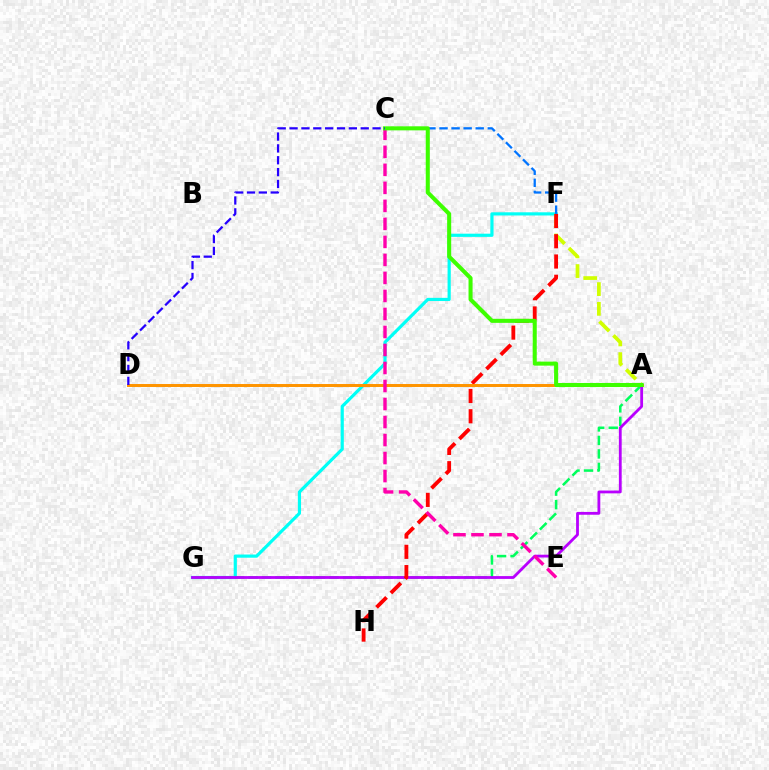{('F', 'G'): [{'color': '#00fff6', 'line_style': 'solid', 'thickness': 2.29}], ('A', 'G'): [{'color': '#00ff5c', 'line_style': 'dashed', 'thickness': 1.83}, {'color': '#b900ff', 'line_style': 'solid', 'thickness': 2.02}], ('A', 'F'): [{'color': '#d1ff00', 'line_style': 'dashed', 'thickness': 2.68}], ('F', 'H'): [{'color': '#ff0000', 'line_style': 'dashed', 'thickness': 2.75}], ('C', 'F'): [{'color': '#0074ff', 'line_style': 'dashed', 'thickness': 1.64}], ('A', 'D'): [{'color': '#ff9400', 'line_style': 'solid', 'thickness': 2.14}], ('C', 'E'): [{'color': '#ff00ac', 'line_style': 'dashed', 'thickness': 2.45}], ('A', 'C'): [{'color': '#3dff00', 'line_style': 'solid', 'thickness': 2.91}], ('C', 'D'): [{'color': '#2500ff', 'line_style': 'dashed', 'thickness': 1.61}]}